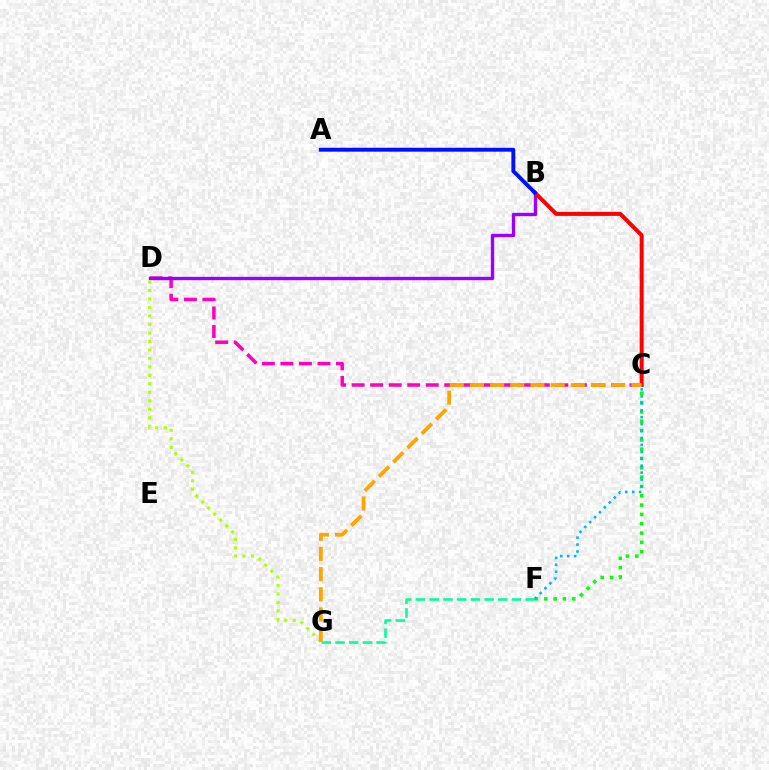{('C', 'D'): [{'color': '#ff00bd', 'line_style': 'dashed', 'thickness': 2.52}], ('C', 'F'): [{'color': '#08ff00', 'line_style': 'dotted', 'thickness': 2.53}, {'color': '#00b5ff', 'line_style': 'dotted', 'thickness': 1.89}], ('B', 'D'): [{'color': '#9b00ff', 'line_style': 'solid', 'thickness': 2.41}], ('B', 'C'): [{'color': '#ff0000', 'line_style': 'solid', 'thickness': 2.89}], ('D', 'G'): [{'color': '#b3ff00', 'line_style': 'dotted', 'thickness': 2.3}], ('C', 'G'): [{'color': '#ffa500', 'line_style': 'dashed', 'thickness': 2.74}], ('A', 'B'): [{'color': '#0010ff', 'line_style': 'solid', 'thickness': 2.81}], ('F', 'G'): [{'color': '#00ff9d', 'line_style': 'dashed', 'thickness': 1.86}]}